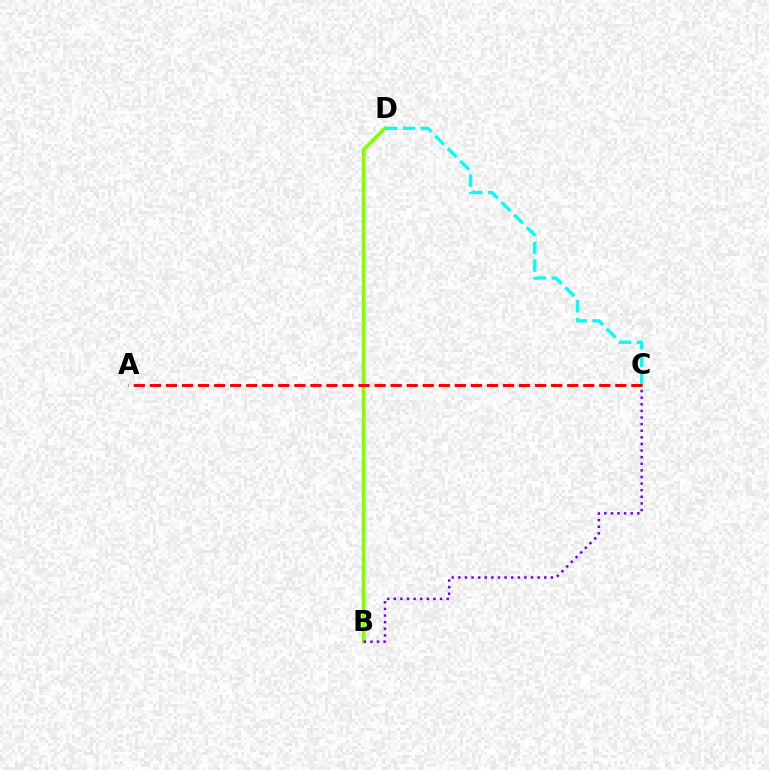{('B', 'D'): [{'color': '#84ff00', 'line_style': 'solid', 'thickness': 2.67}], ('C', 'D'): [{'color': '#00fff6', 'line_style': 'dashed', 'thickness': 2.41}], ('B', 'C'): [{'color': '#7200ff', 'line_style': 'dotted', 'thickness': 1.8}], ('A', 'C'): [{'color': '#ff0000', 'line_style': 'dashed', 'thickness': 2.18}]}